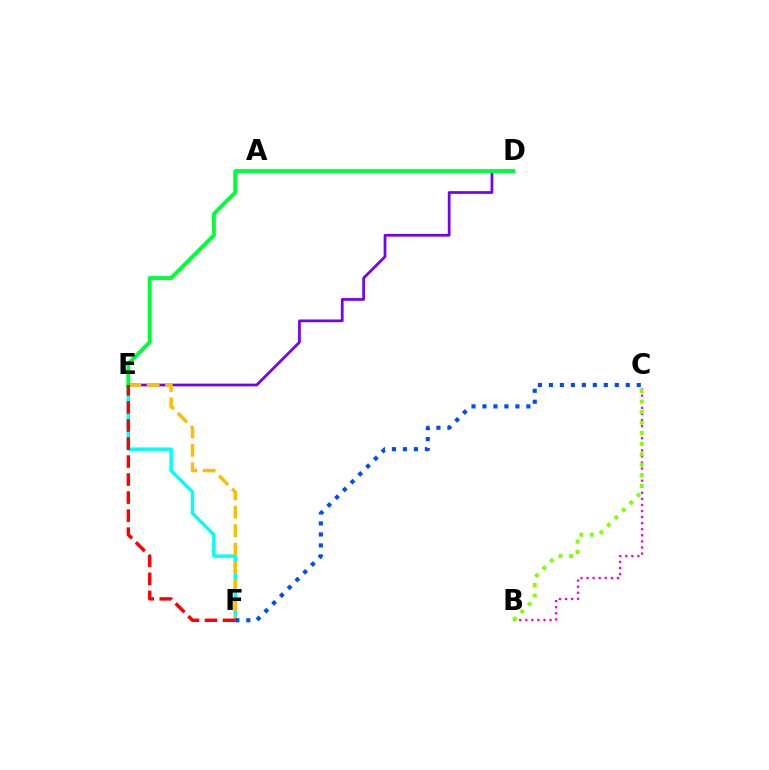{('D', 'E'): [{'color': '#7200ff', 'line_style': 'solid', 'thickness': 1.97}, {'color': '#00ff39', 'line_style': 'solid', 'thickness': 2.83}], ('E', 'F'): [{'color': '#00fff6', 'line_style': 'solid', 'thickness': 2.49}, {'color': '#ffbd00', 'line_style': 'dashed', 'thickness': 2.5}, {'color': '#ff0000', 'line_style': 'dashed', 'thickness': 2.45}], ('B', 'C'): [{'color': '#ff00cf', 'line_style': 'dotted', 'thickness': 1.65}, {'color': '#84ff00', 'line_style': 'dotted', 'thickness': 2.86}], ('C', 'F'): [{'color': '#004bff', 'line_style': 'dotted', 'thickness': 2.98}]}